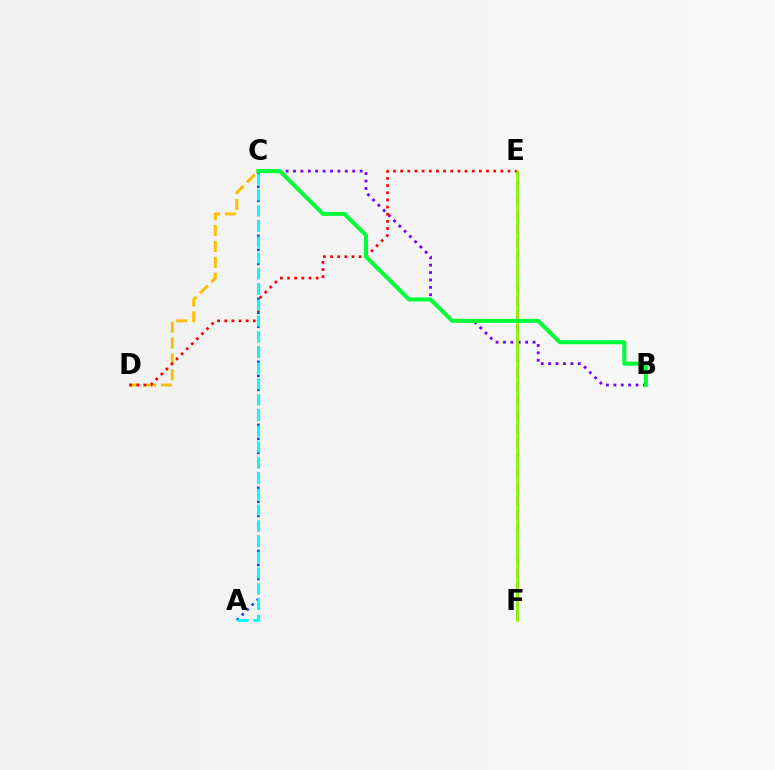{('B', 'C'): [{'color': '#7200ff', 'line_style': 'dotted', 'thickness': 2.01}, {'color': '#00ff39', 'line_style': 'solid', 'thickness': 2.9}], ('E', 'F'): [{'color': '#ff00cf', 'line_style': 'dashed', 'thickness': 1.94}, {'color': '#84ff00', 'line_style': 'solid', 'thickness': 2.0}], ('A', 'C'): [{'color': '#004bff', 'line_style': 'dotted', 'thickness': 1.9}, {'color': '#00fff6', 'line_style': 'dashed', 'thickness': 2.14}], ('C', 'D'): [{'color': '#ffbd00', 'line_style': 'dashed', 'thickness': 2.16}], ('D', 'E'): [{'color': '#ff0000', 'line_style': 'dotted', 'thickness': 1.94}]}